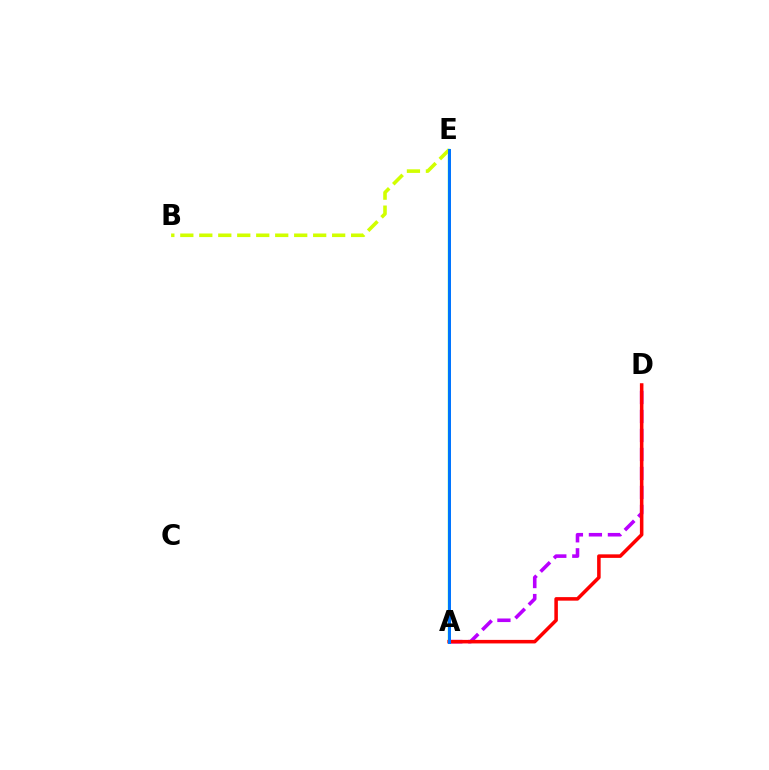{('A', 'D'): [{'color': '#b900ff', 'line_style': 'dashed', 'thickness': 2.58}, {'color': '#ff0000', 'line_style': 'solid', 'thickness': 2.54}], ('A', 'E'): [{'color': '#00ff5c', 'line_style': 'solid', 'thickness': 1.69}, {'color': '#0074ff', 'line_style': 'solid', 'thickness': 2.15}], ('B', 'E'): [{'color': '#d1ff00', 'line_style': 'dashed', 'thickness': 2.58}]}